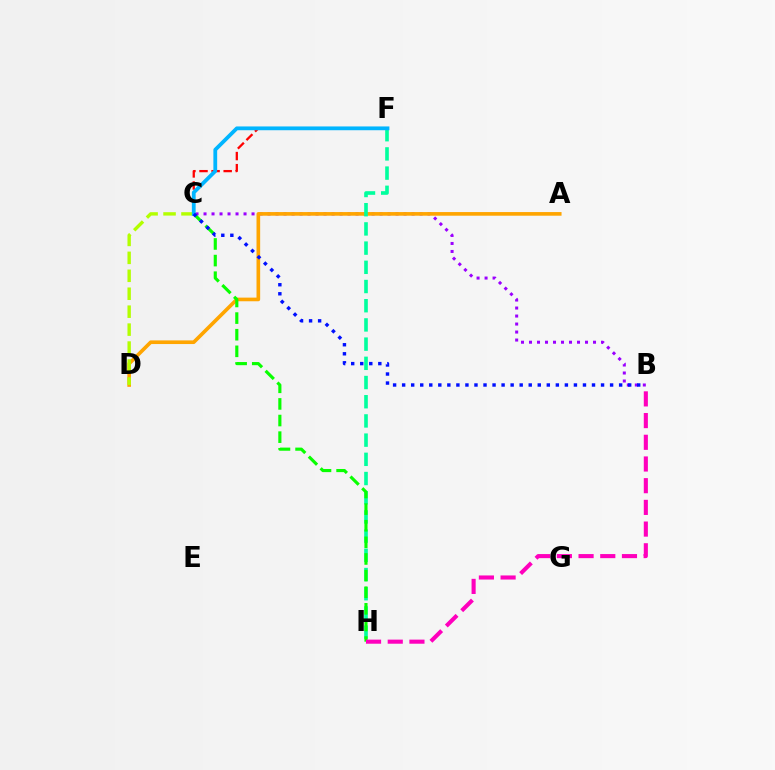{('B', 'C'): [{'color': '#9b00ff', 'line_style': 'dotted', 'thickness': 2.17}, {'color': '#0010ff', 'line_style': 'dotted', 'thickness': 2.46}], ('A', 'D'): [{'color': '#ffa500', 'line_style': 'solid', 'thickness': 2.62}], ('F', 'H'): [{'color': '#00ff9d', 'line_style': 'dashed', 'thickness': 2.61}], ('C', 'F'): [{'color': '#ff0000', 'line_style': 'dashed', 'thickness': 1.64}, {'color': '#00b5ff', 'line_style': 'solid', 'thickness': 2.72}], ('C', 'H'): [{'color': '#08ff00', 'line_style': 'dashed', 'thickness': 2.26}], ('C', 'D'): [{'color': '#b3ff00', 'line_style': 'dashed', 'thickness': 2.44}], ('B', 'H'): [{'color': '#ff00bd', 'line_style': 'dashed', 'thickness': 2.95}]}